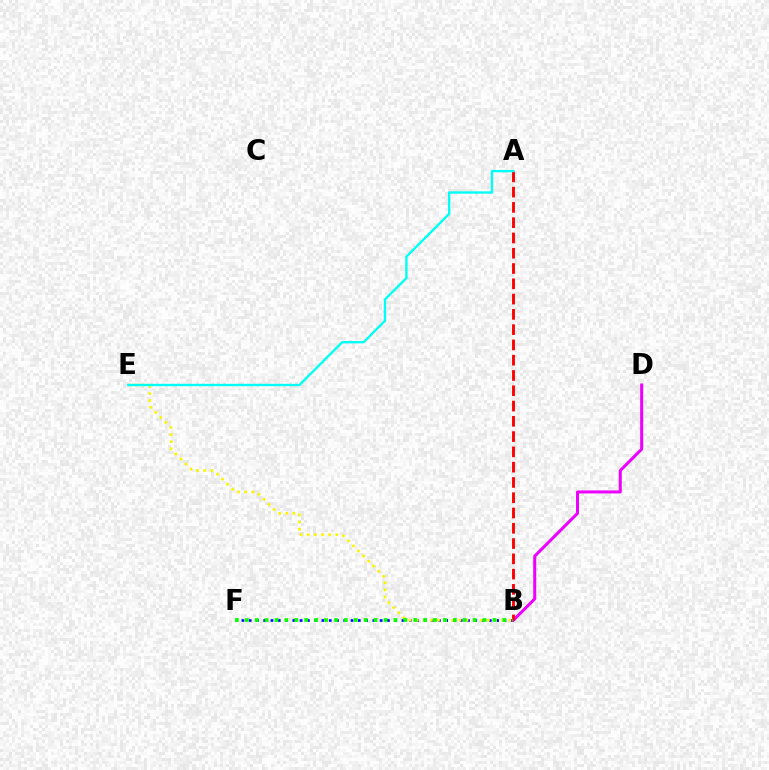{('B', 'F'): [{'color': '#0010ff', 'line_style': 'dotted', 'thickness': 1.98}, {'color': '#08ff00', 'line_style': 'dotted', 'thickness': 2.69}], ('B', 'E'): [{'color': '#fcf500', 'line_style': 'dotted', 'thickness': 1.94}], ('B', 'D'): [{'color': '#ee00ff', 'line_style': 'solid', 'thickness': 2.17}], ('A', 'B'): [{'color': '#ff0000', 'line_style': 'dashed', 'thickness': 2.08}], ('A', 'E'): [{'color': '#00fff6', 'line_style': 'solid', 'thickness': 1.69}]}